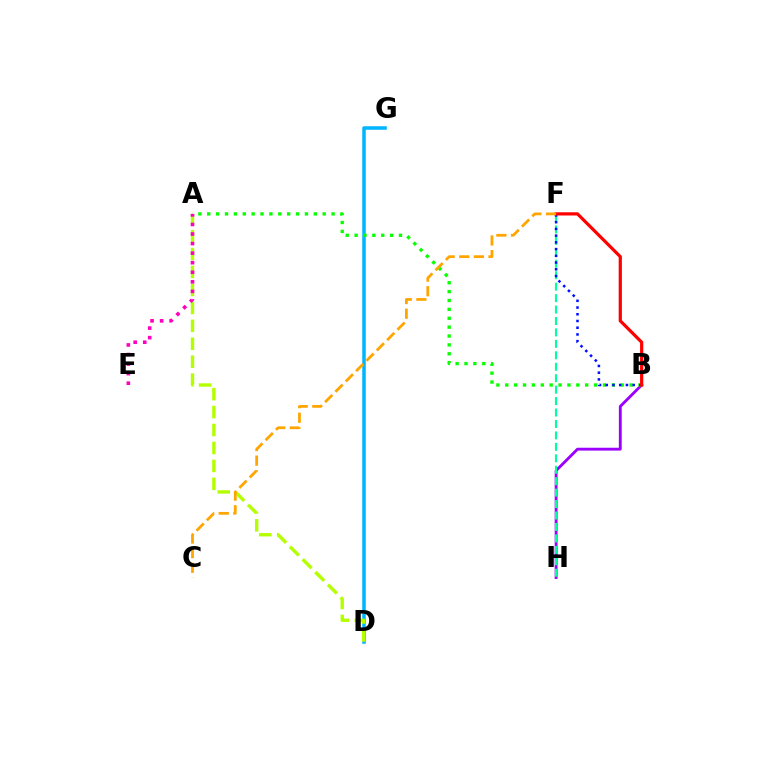{('D', 'G'): [{'color': '#00b5ff', 'line_style': 'solid', 'thickness': 2.53}], ('B', 'H'): [{'color': '#9b00ff', 'line_style': 'solid', 'thickness': 2.06}], ('F', 'H'): [{'color': '#00ff9d', 'line_style': 'dashed', 'thickness': 1.55}], ('A', 'D'): [{'color': '#b3ff00', 'line_style': 'dashed', 'thickness': 2.44}], ('A', 'B'): [{'color': '#08ff00', 'line_style': 'dotted', 'thickness': 2.41}], ('B', 'F'): [{'color': '#0010ff', 'line_style': 'dotted', 'thickness': 1.83}, {'color': '#ff0000', 'line_style': 'solid', 'thickness': 2.31}], ('C', 'F'): [{'color': '#ffa500', 'line_style': 'dashed', 'thickness': 1.99}], ('A', 'E'): [{'color': '#ff00bd', 'line_style': 'dotted', 'thickness': 2.6}]}